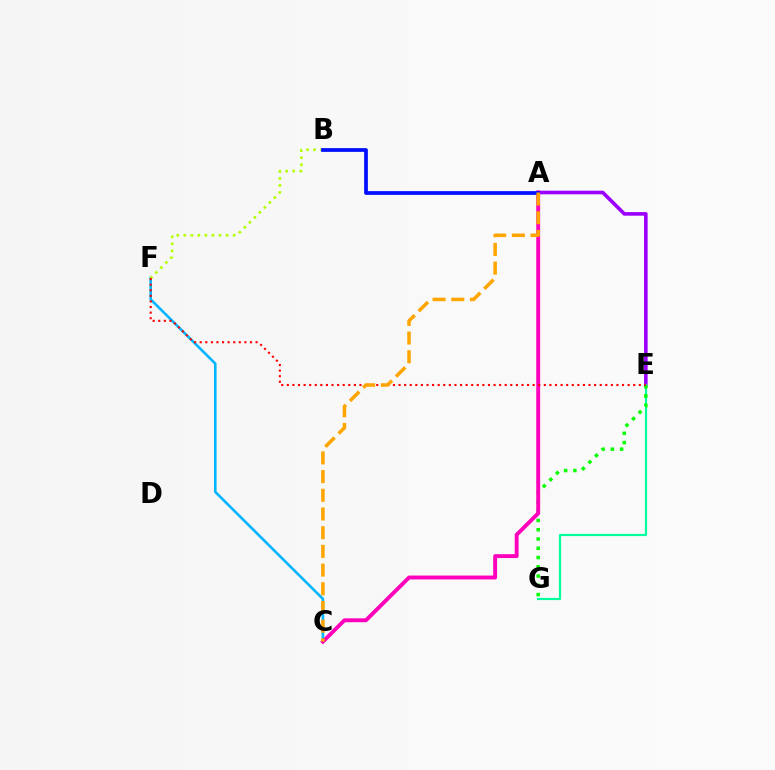{('A', 'E'): [{'color': '#9b00ff', 'line_style': 'solid', 'thickness': 2.6}], ('C', 'F'): [{'color': '#00b5ff', 'line_style': 'solid', 'thickness': 1.87}], ('E', 'G'): [{'color': '#00ff9d', 'line_style': 'solid', 'thickness': 1.57}, {'color': '#08ff00', 'line_style': 'dotted', 'thickness': 2.52}], ('A', 'C'): [{'color': '#ff00bd', 'line_style': 'solid', 'thickness': 2.8}, {'color': '#ffa500', 'line_style': 'dashed', 'thickness': 2.54}], ('B', 'F'): [{'color': '#b3ff00', 'line_style': 'dotted', 'thickness': 1.91}], ('A', 'B'): [{'color': '#0010ff', 'line_style': 'solid', 'thickness': 2.69}], ('E', 'F'): [{'color': '#ff0000', 'line_style': 'dotted', 'thickness': 1.52}]}